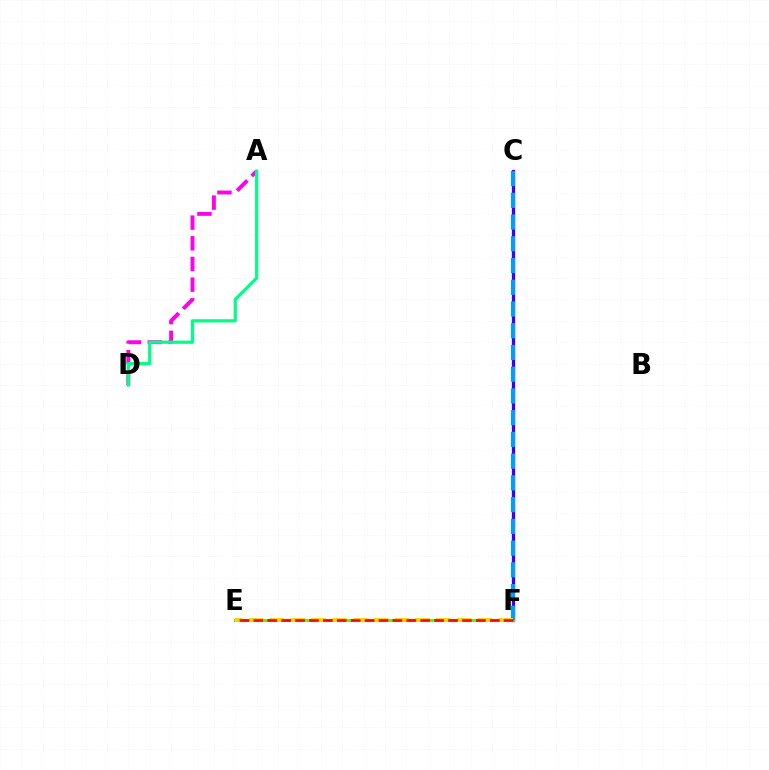{('A', 'D'): [{'color': '#ff00ed', 'line_style': 'dashed', 'thickness': 2.81}, {'color': '#00ff86', 'line_style': 'solid', 'thickness': 2.31}], ('C', 'F'): [{'color': '#3700ff', 'line_style': 'solid', 'thickness': 2.36}, {'color': '#009eff', 'line_style': 'dashed', 'thickness': 2.95}], ('E', 'F'): [{'color': '#4fff00', 'line_style': 'solid', 'thickness': 2.24}, {'color': '#ffd500', 'line_style': 'dashed', 'thickness': 2.82}, {'color': '#ff0000', 'line_style': 'dashed', 'thickness': 1.89}]}